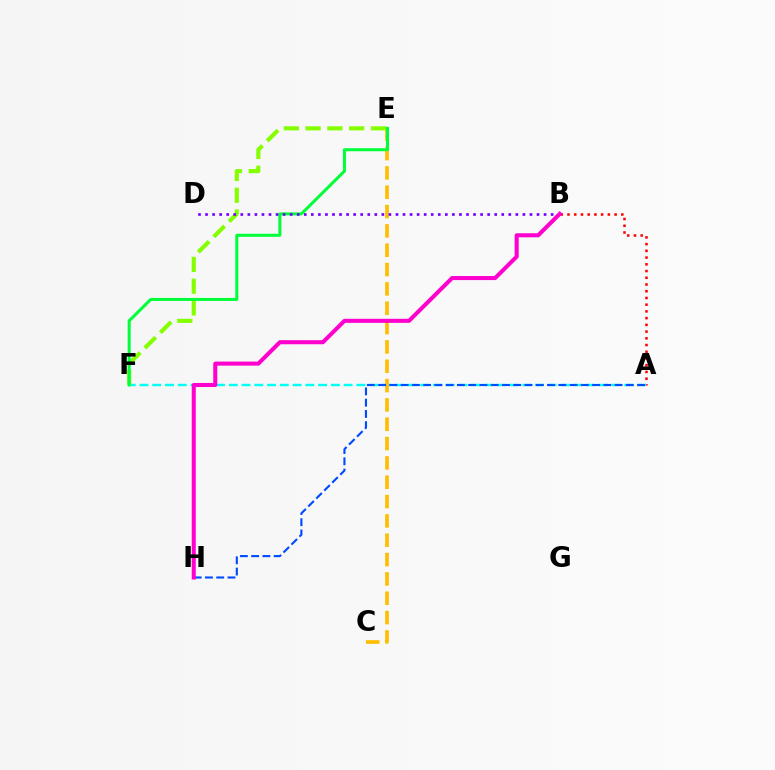{('A', 'B'): [{'color': '#ff0000', 'line_style': 'dotted', 'thickness': 1.83}], ('A', 'F'): [{'color': '#00fff6', 'line_style': 'dashed', 'thickness': 1.73}], ('C', 'E'): [{'color': '#ffbd00', 'line_style': 'dashed', 'thickness': 2.63}], ('E', 'F'): [{'color': '#84ff00', 'line_style': 'dashed', 'thickness': 2.96}, {'color': '#00ff39', 'line_style': 'solid', 'thickness': 2.17}], ('A', 'H'): [{'color': '#004bff', 'line_style': 'dashed', 'thickness': 1.53}], ('B', 'D'): [{'color': '#7200ff', 'line_style': 'dotted', 'thickness': 1.92}], ('B', 'H'): [{'color': '#ff00cf', 'line_style': 'solid', 'thickness': 2.92}]}